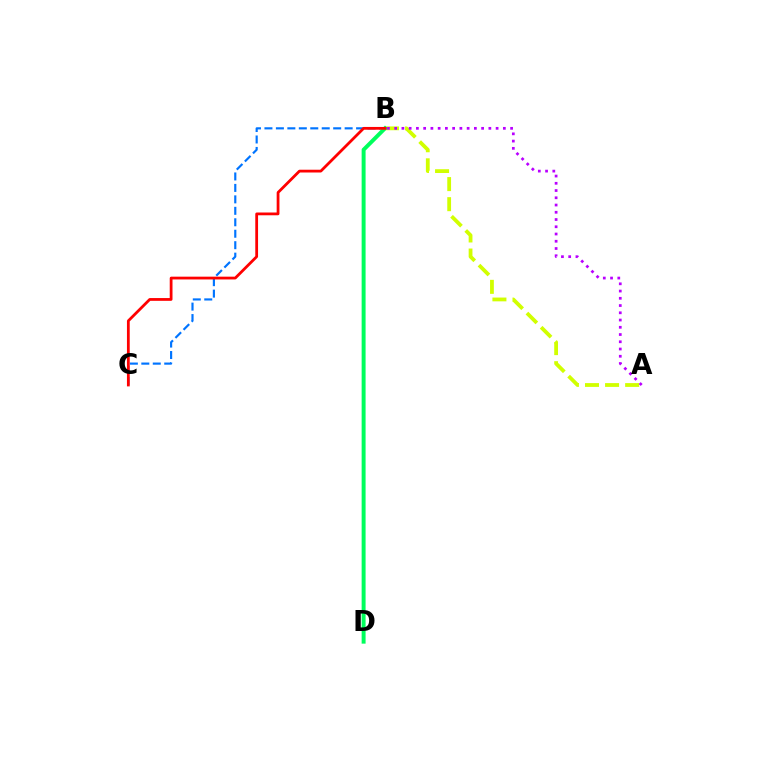{('A', 'B'): [{'color': '#d1ff00', 'line_style': 'dashed', 'thickness': 2.73}, {'color': '#b900ff', 'line_style': 'dotted', 'thickness': 1.97}], ('B', 'C'): [{'color': '#0074ff', 'line_style': 'dashed', 'thickness': 1.56}, {'color': '#ff0000', 'line_style': 'solid', 'thickness': 2.0}], ('B', 'D'): [{'color': '#00ff5c', 'line_style': 'solid', 'thickness': 2.84}]}